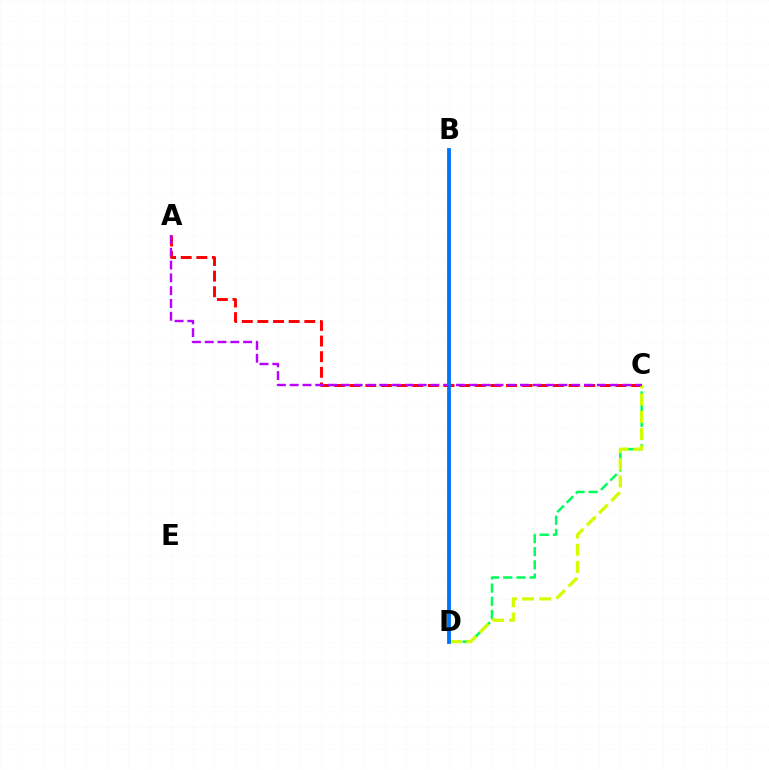{('C', 'D'): [{'color': '#00ff5c', 'line_style': 'dashed', 'thickness': 1.79}, {'color': '#d1ff00', 'line_style': 'dashed', 'thickness': 2.34}], ('A', 'C'): [{'color': '#ff0000', 'line_style': 'dashed', 'thickness': 2.12}, {'color': '#b900ff', 'line_style': 'dashed', 'thickness': 1.74}], ('B', 'D'): [{'color': '#0074ff', 'line_style': 'solid', 'thickness': 2.74}]}